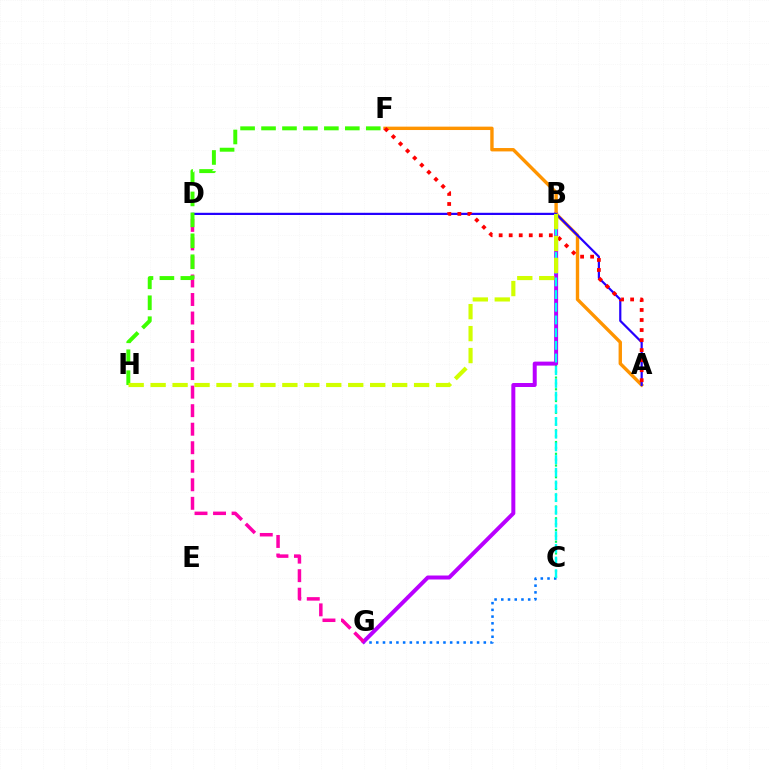{('C', 'G'): [{'color': '#0074ff', 'line_style': 'dotted', 'thickness': 1.83}], ('B', 'C'): [{'color': '#00ff5c', 'line_style': 'dotted', 'thickness': 1.59}, {'color': '#00fff6', 'line_style': 'dashed', 'thickness': 1.72}], ('B', 'G'): [{'color': '#b900ff', 'line_style': 'solid', 'thickness': 2.87}], ('A', 'F'): [{'color': '#ff9400', 'line_style': 'solid', 'thickness': 2.44}, {'color': '#ff0000', 'line_style': 'dotted', 'thickness': 2.73}], ('D', 'G'): [{'color': '#ff00ac', 'line_style': 'dashed', 'thickness': 2.52}], ('A', 'D'): [{'color': '#2500ff', 'line_style': 'solid', 'thickness': 1.58}], ('F', 'H'): [{'color': '#3dff00', 'line_style': 'dashed', 'thickness': 2.85}], ('B', 'H'): [{'color': '#d1ff00', 'line_style': 'dashed', 'thickness': 2.98}]}